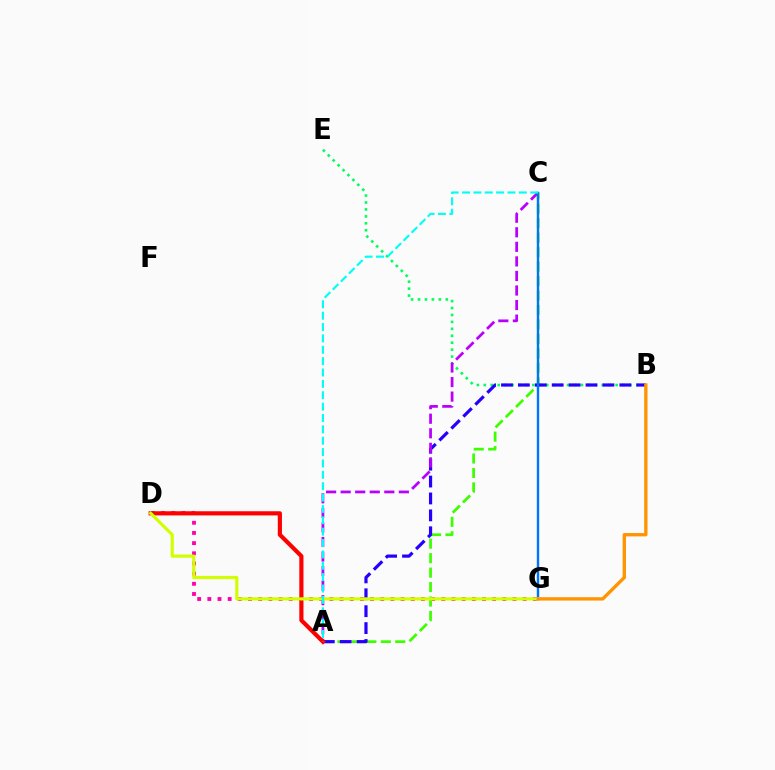{('D', 'G'): [{'color': '#ff00ac', 'line_style': 'dotted', 'thickness': 2.76}, {'color': '#d1ff00', 'line_style': 'solid', 'thickness': 2.28}], ('A', 'C'): [{'color': '#3dff00', 'line_style': 'dashed', 'thickness': 1.96}, {'color': '#b900ff', 'line_style': 'dashed', 'thickness': 1.98}, {'color': '#00fff6', 'line_style': 'dashed', 'thickness': 1.54}], ('B', 'E'): [{'color': '#00ff5c', 'line_style': 'dotted', 'thickness': 1.88}], ('A', 'B'): [{'color': '#2500ff', 'line_style': 'dashed', 'thickness': 2.3}], ('C', 'G'): [{'color': '#0074ff', 'line_style': 'solid', 'thickness': 1.73}], ('A', 'D'): [{'color': '#ff0000', 'line_style': 'solid', 'thickness': 2.99}], ('B', 'G'): [{'color': '#ff9400', 'line_style': 'solid', 'thickness': 2.4}]}